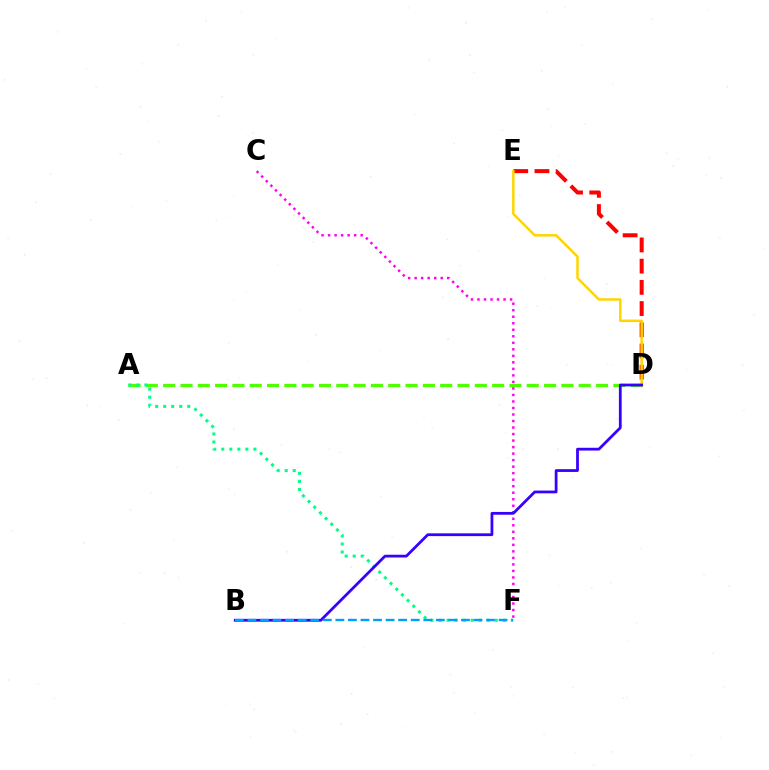{('D', 'E'): [{'color': '#ff0000', 'line_style': 'dashed', 'thickness': 2.88}, {'color': '#ffd500', 'line_style': 'solid', 'thickness': 1.8}], ('A', 'D'): [{'color': '#4fff00', 'line_style': 'dashed', 'thickness': 2.35}], ('C', 'F'): [{'color': '#ff00ed', 'line_style': 'dotted', 'thickness': 1.77}], ('A', 'F'): [{'color': '#00ff86', 'line_style': 'dotted', 'thickness': 2.18}], ('B', 'D'): [{'color': '#3700ff', 'line_style': 'solid', 'thickness': 2.0}], ('B', 'F'): [{'color': '#009eff', 'line_style': 'dashed', 'thickness': 1.71}]}